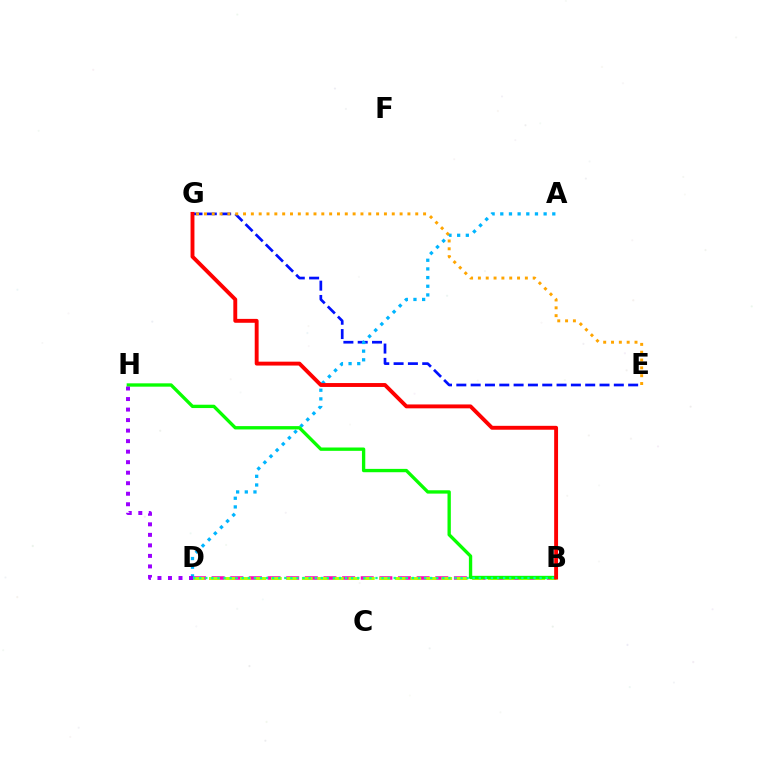{('B', 'D'): [{'color': '#ff00bd', 'line_style': 'dashed', 'thickness': 2.53}, {'color': '#b3ff00', 'line_style': 'dashed', 'thickness': 2.1}, {'color': '#00ff9d', 'line_style': 'dotted', 'thickness': 1.65}], ('E', 'G'): [{'color': '#0010ff', 'line_style': 'dashed', 'thickness': 1.95}, {'color': '#ffa500', 'line_style': 'dotted', 'thickness': 2.13}], ('A', 'D'): [{'color': '#00b5ff', 'line_style': 'dotted', 'thickness': 2.35}], ('B', 'H'): [{'color': '#08ff00', 'line_style': 'solid', 'thickness': 2.4}], ('D', 'H'): [{'color': '#9b00ff', 'line_style': 'dotted', 'thickness': 2.86}], ('B', 'G'): [{'color': '#ff0000', 'line_style': 'solid', 'thickness': 2.8}]}